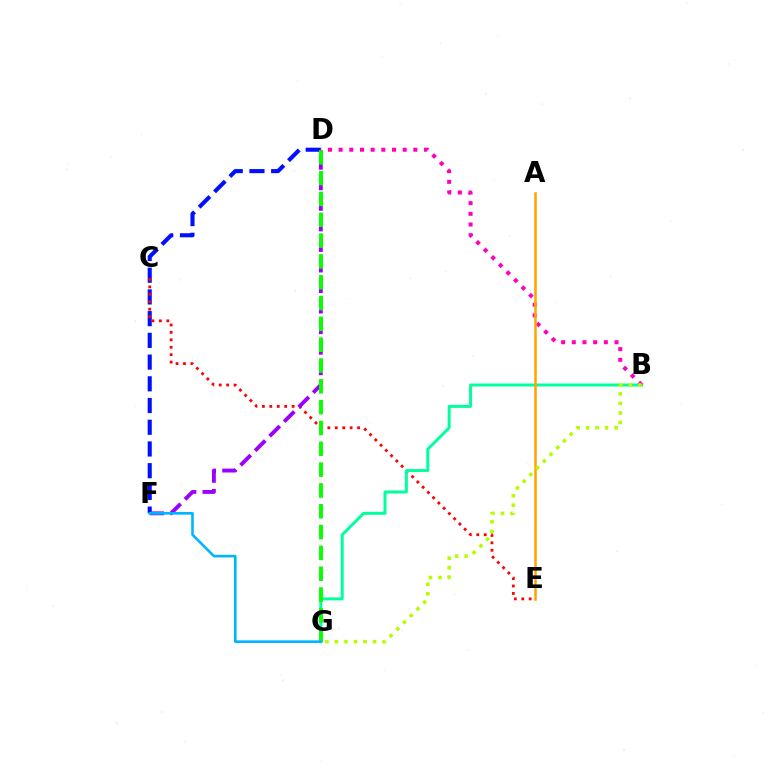{('D', 'F'): [{'color': '#0010ff', 'line_style': 'dashed', 'thickness': 2.95}, {'color': '#9b00ff', 'line_style': 'dashed', 'thickness': 2.79}], ('C', 'E'): [{'color': '#ff0000', 'line_style': 'dotted', 'thickness': 2.02}], ('B', 'G'): [{'color': '#00ff9d', 'line_style': 'solid', 'thickness': 2.14}, {'color': '#b3ff00', 'line_style': 'dotted', 'thickness': 2.58}], ('D', 'G'): [{'color': '#08ff00', 'line_style': 'dashed', 'thickness': 2.83}], ('B', 'D'): [{'color': '#ff00bd', 'line_style': 'dotted', 'thickness': 2.9}], ('A', 'E'): [{'color': '#ffa500', 'line_style': 'solid', 'thickness': 1.81}], ('F', 'G'): [{'color': '#00b5ff', 'line_style': 'solid', 'thickness': 1.89}]}